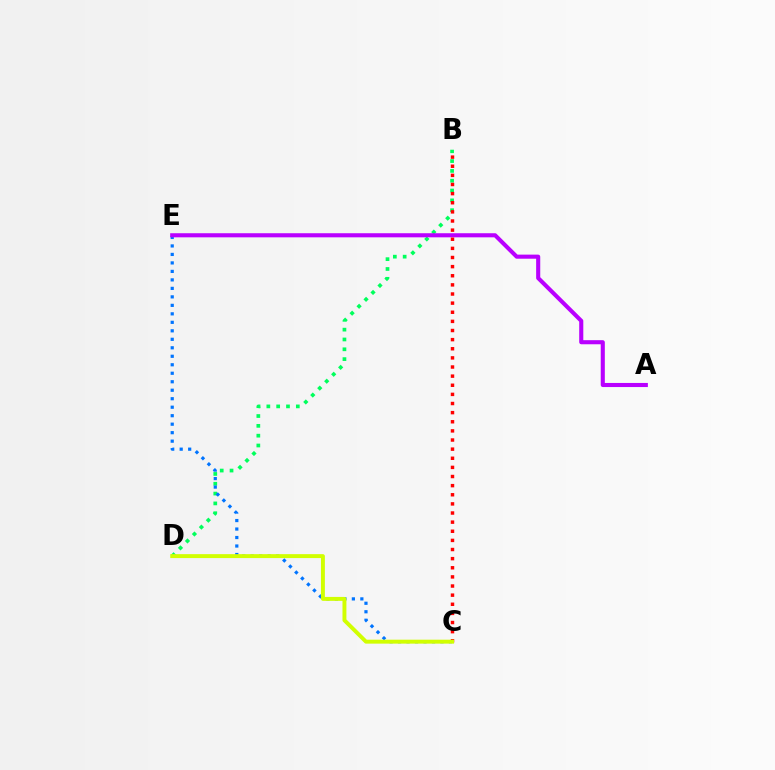{('B', 'D'): [{'color': '#00ff5c', 'line_style': 'dotted', 'thickness': 2.67}], ('C', 'E'): [{'color': '#0074ff', 'line_style': 'dotted', 'thickness': 2.31}], ('A', 'E'): [{'color': '#b900ff', 'line_style': 'solid', 'thickness': 2.95}], ('B', 'C'): [{'color': '#ff0000', 'line_style': 'dotted', 'thickness': 2.48}], ('C', 'D'): [{'color': '#d1ff00', 'line_style': 'solid', 'thickness': 2.83}]}